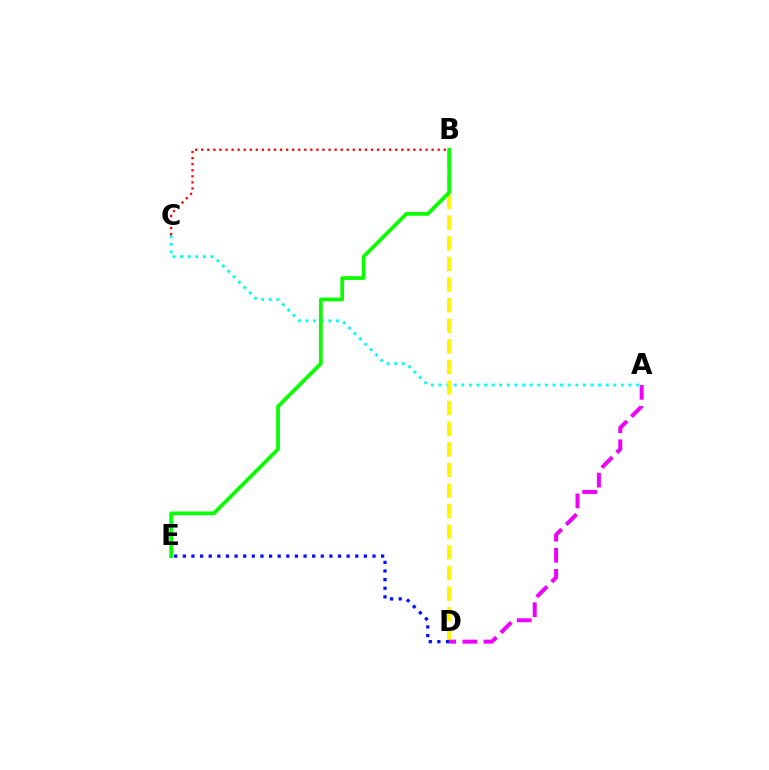{('A', 'C'): [{'color': '#00fff6', 'line_style': 'dotted', 'thickness': 2.06}], ('B', 'D'): [{'color': '#fcf500', 'line_style': 'dashed', 'thickness': 2.8}], ('A', 'D'): [{'color': '#ee00ff', 'line_style': 'dashed', 'thickness': 2.86}], ('D', 'E'): [{'color': '#0010ff', 'line_style': 'dotted', 'thickness': 2.34}], ('B', 'E'): [{'color': '#08ff00', 'line_style': 'solid', 'thickness': 2.68}], ('B', 'C'): [{'color': '#ff0000', 'line_style': 'dotted', 'thickness': 1.65}]}